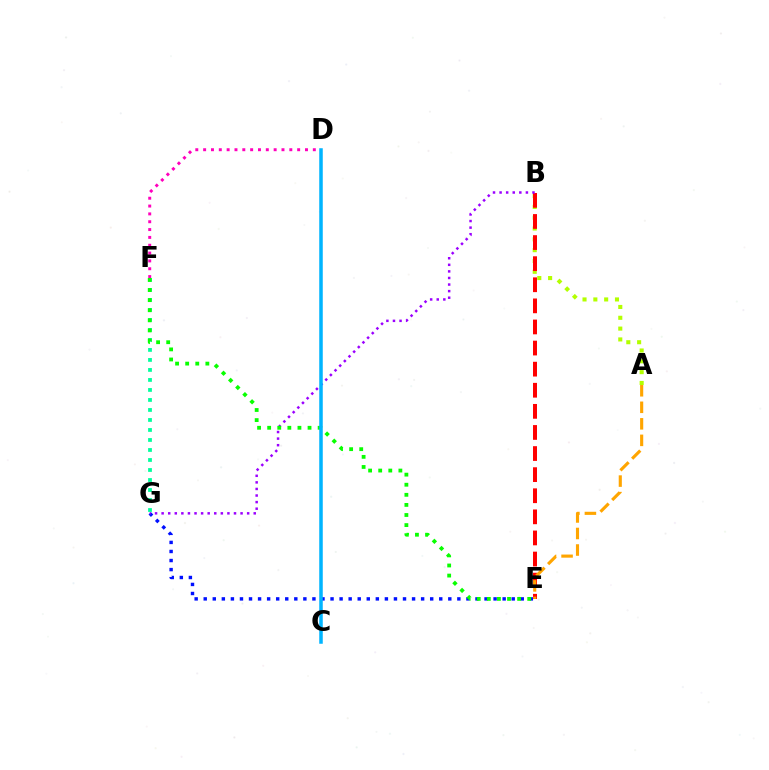{('E', 'G'): [{'color': '#0010ff', 'line_style': 'dotted', 'thickness': 2.46}], ('A', 'B'): [{'color': '#b3ff00', 'line_style': 'dotted', 'thickness': 2.94}], ('F', 'G'): [{'color': '#00ff9d', 'line_style': 'dotted', 'thickness': 2.72}], ('D', 'F'): [{'color': '#ff00bd', 'line_style': 'dotted', 'thickness': 2.13}], ('B', 'E'): [{'color': '#ff0000', 'line_style': 'dashed', 'thickness': 2.87}], ('B', 'G'): [{'color': '#9b00ff', 'line_style': 'dotted', 'thickness': 1.79}], ('E', 'F'): [{'color': '#08ff00', 'line_style': 'dotted', 'thickness': 2.74}], ('C', 'D'): [{'color': '#00b5ff', 'line_style': 'solid', 'thickness': 2.53}], ('A', 'E'): [{'color': '#ffa500', 'line_style': 'dashed', 'thickness': 2.25}]}